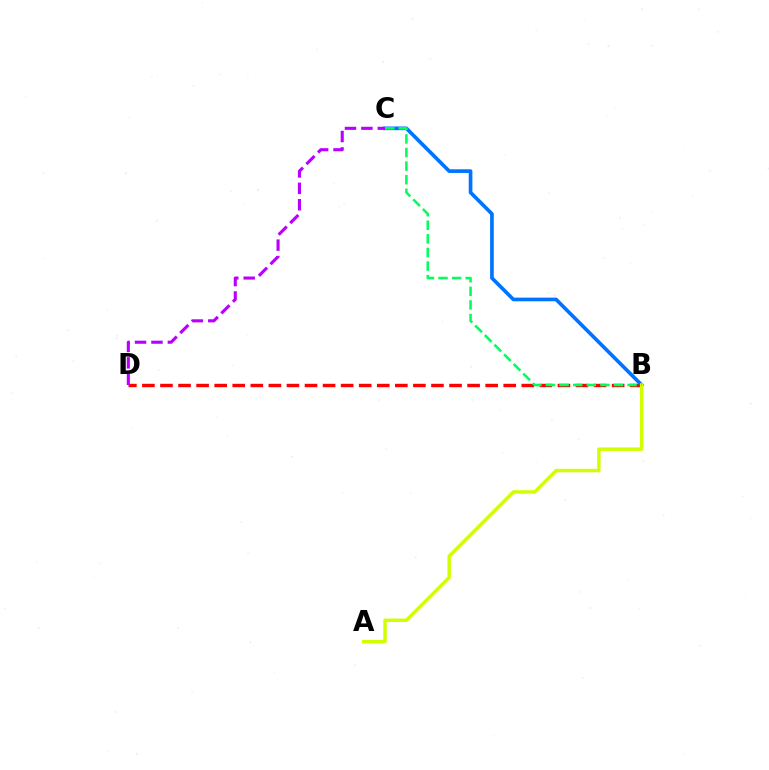{('B', 'D'): [{'color': '#ff0000', 'line_style': 'dashed', 'thickness': 2.45}], ('B', 'C'): [{'color': '#0074ff', 'line_style': 'solid', 'thickness': 2.64}, {'color': '#00ff5c', 'line_style': 'dashed', 'thickness': 1.85}], ('A', 'B'): [{'color': '#d1ff00', 'line_style': 'solid', 'thickness': 2.49}], ('C', 'D'): [{'color': '#b900ff', 'line_style': 'dashed', 'thickness': 2.23}]}